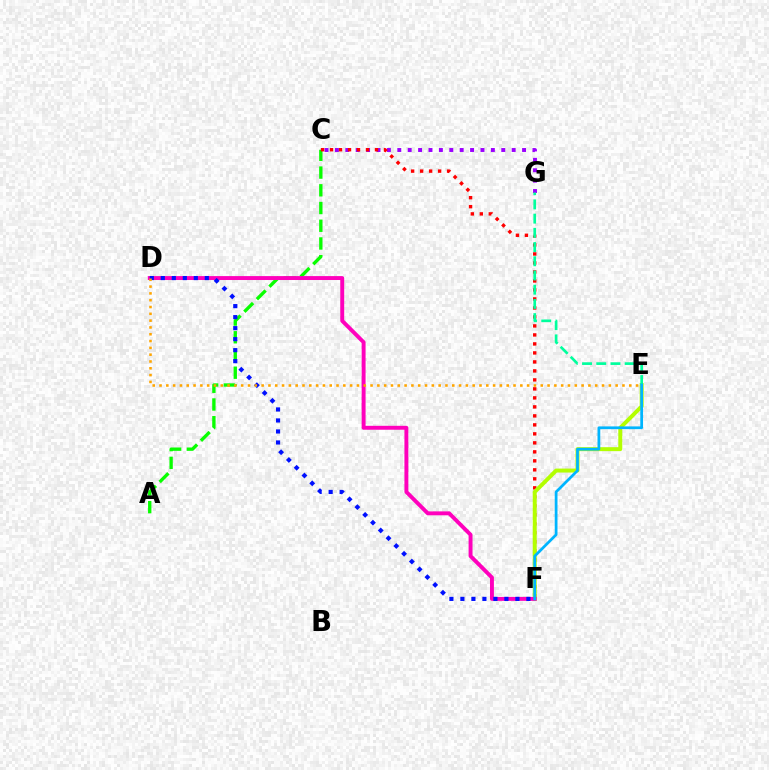{('A', 'C'): [{'color': '#08ff00', 'line_style': 'dashed', 'thickness': 2.41}], ('C', 'G'): [{'color': '#9b00ff', 'line_style': 'dotted', 'thickness': 2.82}], ('C', 'F'): [{'color': '#ff0000', 'line_style': 'dotted', 'thickness': 2.44}], ('E', 'F'): [{'color': '#b3ff00', 'line_style': 'solid', 'thickness': 2.85}, {'color': '#00b5ff', 'line_style': 'solid', 'thickness': 1.98}], ('E', 'G'): [{'color': '#00ff9d', 'line_style': 'dashed', 'thickness': 1.93}], ('D', 'F'): [{'color': '#ff00bd', 'line_style': 'solid', 'thickness': 2.82}, {'color': '#0010ff', 'line_style': 'dotted', 'thickness': 2.99}], ('D', 'E'): [{'color': '#ffa500', 'line_style': 'dotted', 'thickness': 1.85}]}